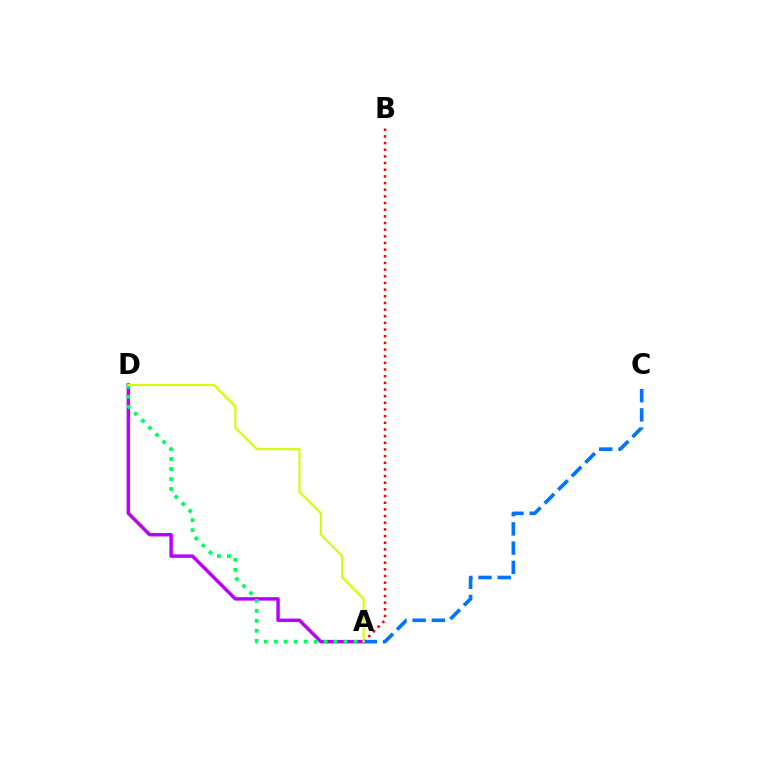{('A', 'D'): [{'color': '#b900ff', 'line_style': 'solid', 'thickness': 2.49}, {'color': '#00ff5c', 'line_style': 'dotted', 'thickness': 2.71}, {'color': '#d1ff00', 'line_style': 'solid', 'thickness': 1.52}], ('A', 'B'): [{'color': '#ff0000', 'line_style': 'dotted', 'thickness': 1.81}], ('A', 'C'): [{'color': '#0074ff', 'line_style': 'dashed', 'thickness': 2.61}]}